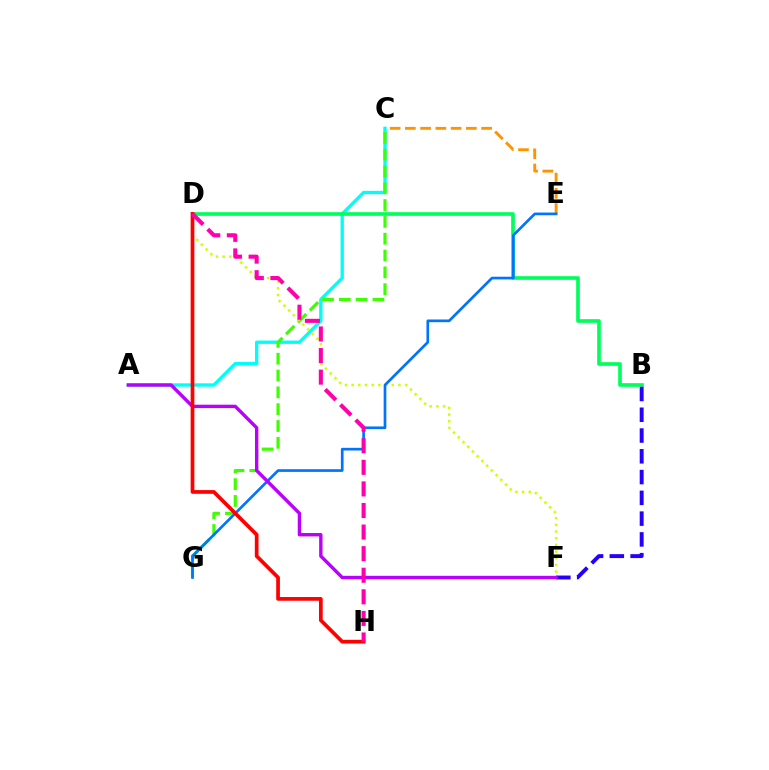{('A', 'C'): [{'color': '#00fff6', 'line_style': 'solid', 'thickness': 2.4}], ('B', 'D'): [{'color': '#00ff5c', 'line_style': 'solid', 'thickness': 2.63}], ('C', 'G'): [{'color': '#3dff00', 'line_style': 'dashed', 'thickness': 2.29}], ('D', 'F'): [{'color': '#d1ff00', 'line_style': 'dotted', 'thickness': 1.82}], ('C', 'E'): [{'color': '#ff9400', 'line_style': 'dashed', 'thickness': 2.07}], ('B', 'F'): [{'color': '#2500ff', 'line_style': 'dashed', 'thickness': 2.82}], ('E', 'G'): [{'color': '#0074ff', 'line_style': 'solid', 'thickness': 1.93}], ('A', 'F'): [{'color': '#b900ff', 'line_style': 'solid', 'thickness': 2.43}], ('D', 'H'): [{'color': '#ff0000', 'line_style': 'solid', 'thickness': 2.68}, {'color': '#ff00ac', 'line_style': 'dashed', 'thickness': 2.93}]}